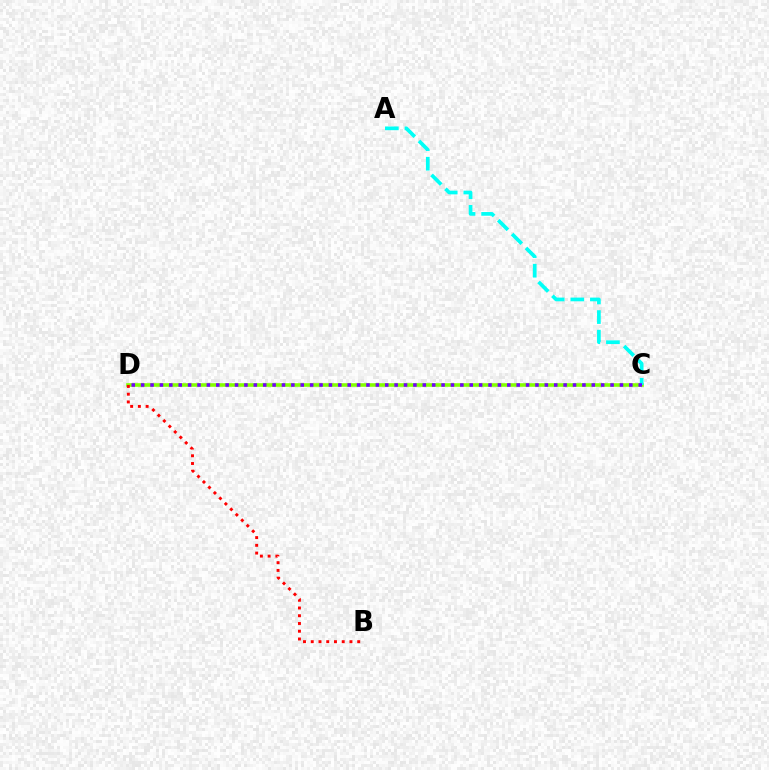{('C', 'D'): [{'color': '#84ff00', 'line_style': 'solid', 'thickness': 2.59}, {'color': '#7200ff', 'line_style': 'dotted', 'thickness': 2.55}], ('B', 'D'): [{'color': '#ff0000', 'line_style': 'dotted', 'thickness': 2.1}], ('A', 'C'): [{'color': '#00fff6', 'line_style': 'dashed', 'thickness': 2.66}]}